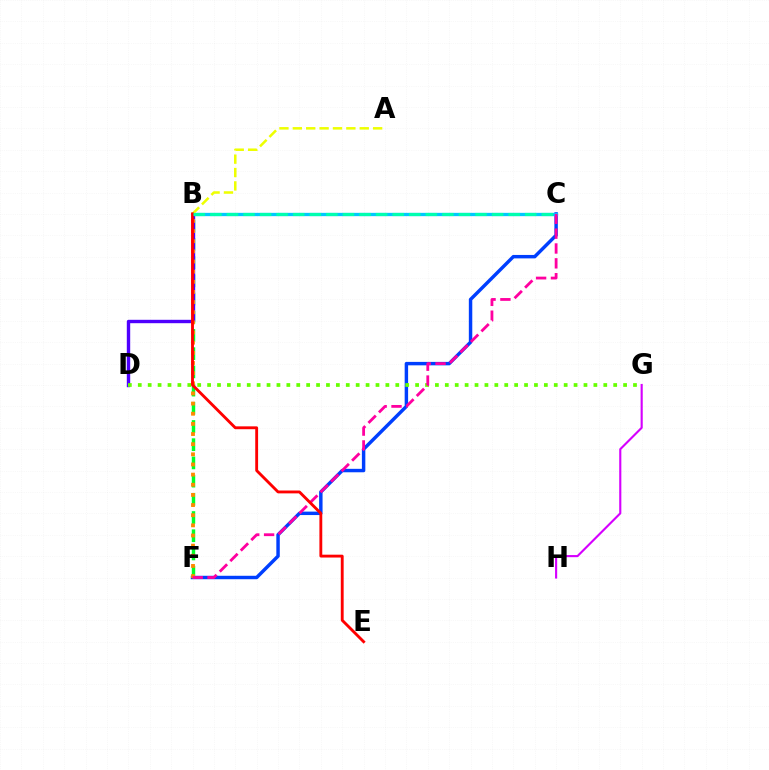{('C', 'F'): [{'color': '#003fff', 'line_style': 'solid', 'thickness': 2.48}, {'color': '#ff00a0', 'line_style': 'dashed', 'thickness': 2.02}], ('B', 'F'): [{'color': '#00ff27', 'line_style': 'dashed', 'thickness': 2.47}, {'color': '#ff8800', 'line_style': 'dotted', 'thickness': 2.76}], ('B', 'D'): [{'color': '#4f00ff', 'line_style': 'solid', 'thickness': 2.44}], ('G', 'H'): [{'color': '#d600ff', 'line_style': 'solid', 'thickness': 1.53}], ('D', 'G'): [{'color': '#66ff00', 'line_style': 'dotted', 'thickness': 2.69}], ('B', 'C'): [{'color': '#00c7ff', 'line_style': 'solid', 'thickness': 2.38}, {'color': '#00ffaf', 'line_style': 'dashed', 'thickness': 2.25}], ('A', 'B'): [{'color': '#eeff00', 'line_style': 'dashed', 'thickness': 1.82}], ('B', 'E'): [{'color': '#ff0000', 'line_style': 'solid', 'thickness': 2.06}]}